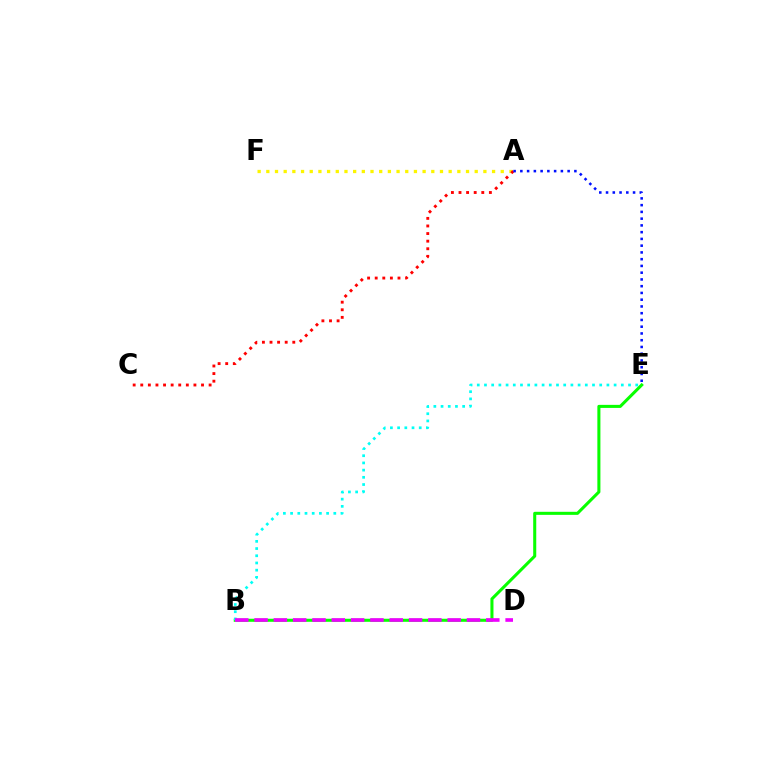{('B', 'E'): [{'color': '#08ff00', 'line_style': 'solid', 'thickness': 2.2}, {'color': '#00fff6', 'line_style': 'dotted', 'thickness': 1.96}], ('A', 'F'): [{'color': '#fcf500', 'line_style': 'dotted', 'thickness': 2.36}], ('A', 'C'): [{'color': '#ff0000', 'line_style': 'dotted', 'thickness': 2.06}], ('A', 'E'): [{'color': '#0010ff', 'line_style': 'dotted', 'thickness': 1.83}], ('B', 'D'): [{'color': '#ee00ff', 'line_style': 'dashed', 'thickness': 2.62}]}